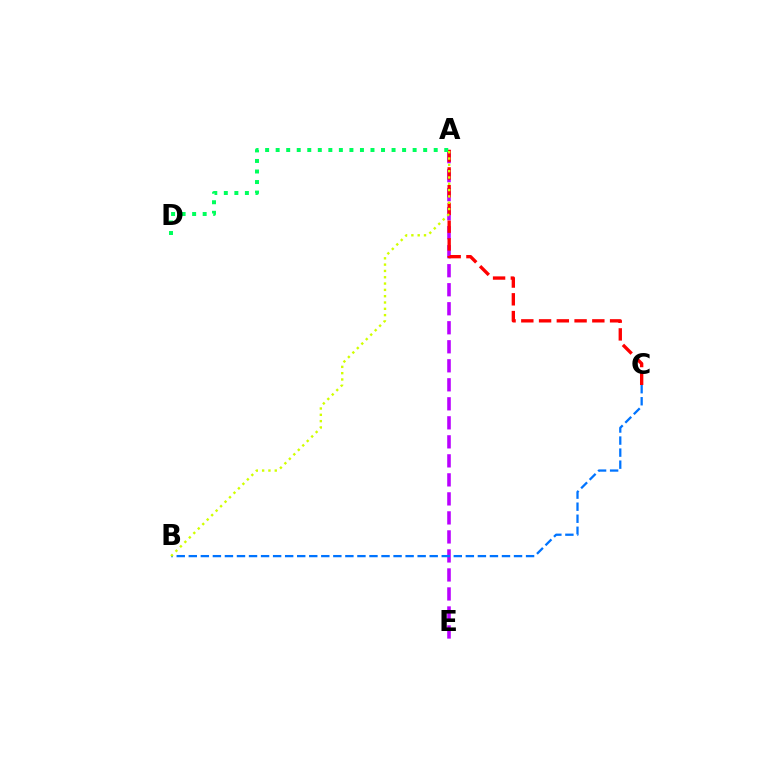{('A', 'E'): [{'color': '#b900ff', 'line_style': 'dashed', 'thickness': 2.58}], ('A', 'C'): [{'color': '#ff0000', 'line_style': 'dashed', 'thickness': 2.41}], ('B', 'C'): [{'color': '#0074ff', 'line_style': 'dashed', 'thickness': 1.64}], ('A', 'D'): [{'color': '#00ff5c', 'line_style': 'dotted', 'thickness': 2.86}], ('A', 'B'): [{'color': '#d1ff00', 'line_style': 'dotted', 'thickness': 1.72}]}